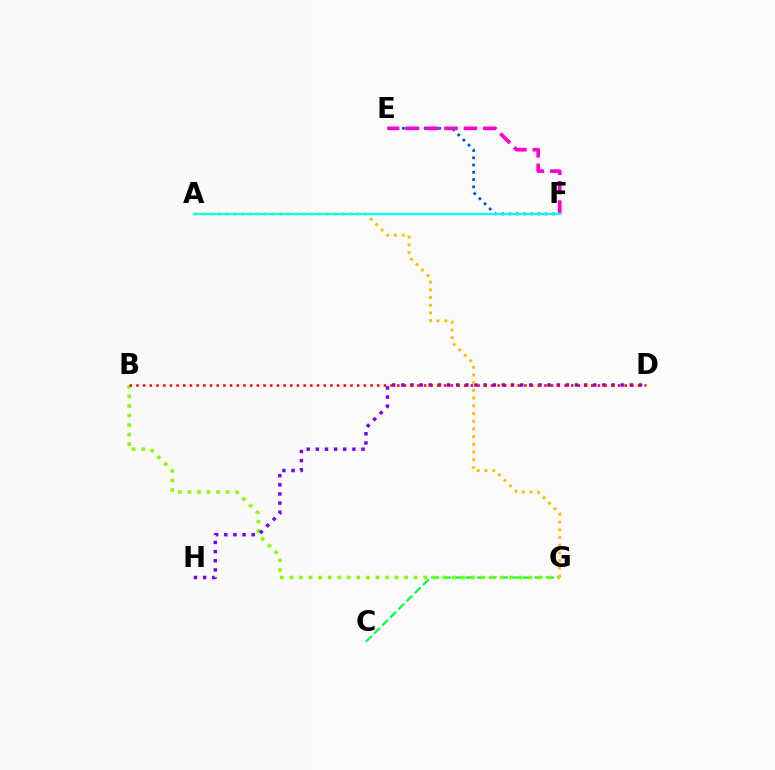{('C', 'G'): [{'color': '#00ff39', 'line_style': 'dashed', 'thickness': 1.56}], ('B', 'G'): [{'color': '#84ff00', 'line_style': 'dotted', 'thickness': 2.6}], ('D', 'H'): [{'color': '#7200ff', 'line_style': 'dotted', 'thickness': 2.48}], ('B', 'D'): [{'color': '#ff0000', 'line_style': 'dotted', 'thickness': 1.82}], ('E', 'F'): [{'color': '#004bff', 'line_style': 'dotted', 'thickness': 1.97}, {'color': '#ff00cf', 'line_style': 'dashed', 'thickness': 2.64}], ('A', 'G'): [{'color': '#ffbd00', 'line_style': 'dotted', 'thickness': 2.09}], ('A', 'F'): [{'color': '#00fff6', 'line_style': 'solid', 'thickness': 1.62}]}